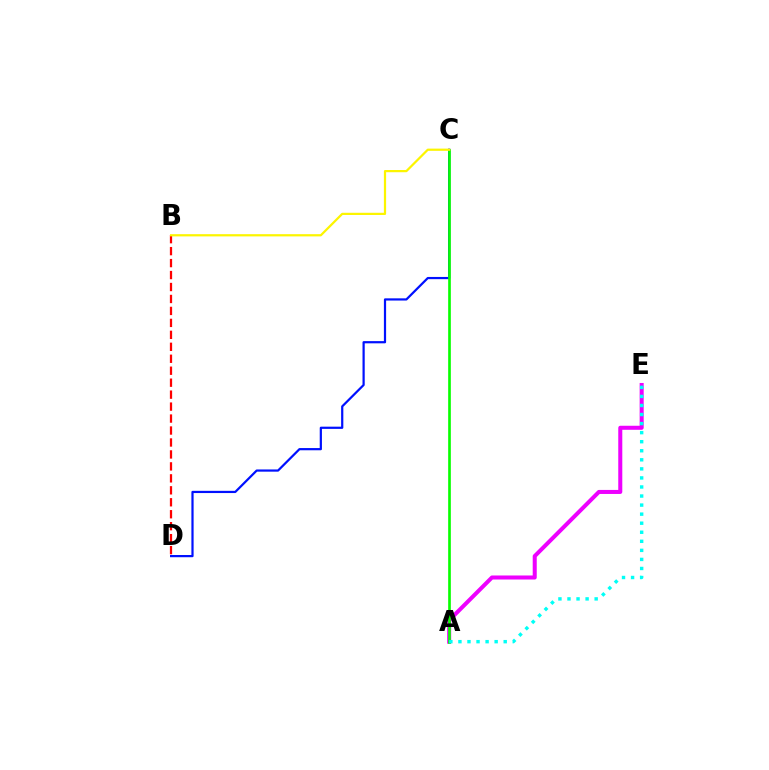{('C', 'D'): [{'color': '#0010ff', 'line_style': 'solid', 'thickness': 1.59}], ('B', 'D'): [{'color': '#ff0000', 'line_style': 'dashed', 'thickness': 1.62}], ('A', 'E'): [{'color': '#ee00ff', 'line_style': 'solid', 'thickness': 2.9}, {'color': '#00fff6', 'line_style': 'dotted', 'thickness': 2.46}], ('A', 'C'): [{'color': '#08ff00', 'line_style': 'solid', 'thickness': 1.93}], ('B', 'C'): [{'color': '#fcf500', 'line_style': 'solid', 'thickness': 1.6}]}